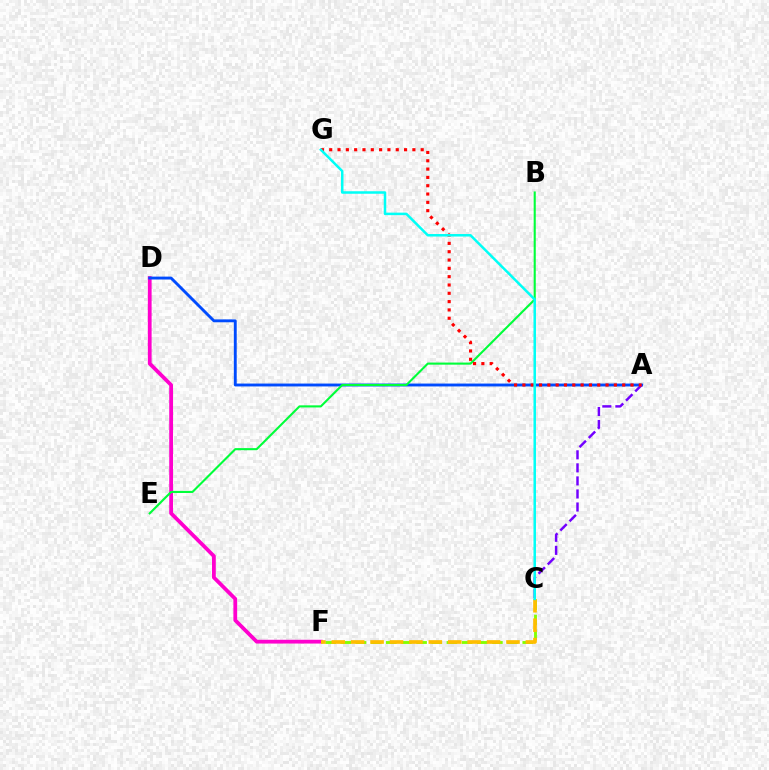{('D', 'F'): [{'color': '#ff00cf', 'line_style': 'solid', 'thickness': 2.72}], ('A', 'D'): [{'color': '#004bff', 'line_style': 'solid', 'thickness': 2.08}], ('B', 'E'): [{'color': '#00ff39', 'line_style': 'solid', 'thickness': 1.52}], ('A', 'C'): [{'color': '#7200ff', 'line_style': 'dashed', 'thickness': 1.77}], ('A', 'G'): [{'color': '#ff0000', 'line_style': 'dotted', 'thickness': 2.26}], ('C', 'F'): [{'color': '#84ff00', 'line_style': 'dashed', 'thickness': 2.06}, {'color': '#ffbd00', 'line_style': 'dashed', 'thickness': 2.64}], ('C', 'G'): [{'color': '#00fff6', 'line_style': 'solid', 'thickness': 1.81}]}